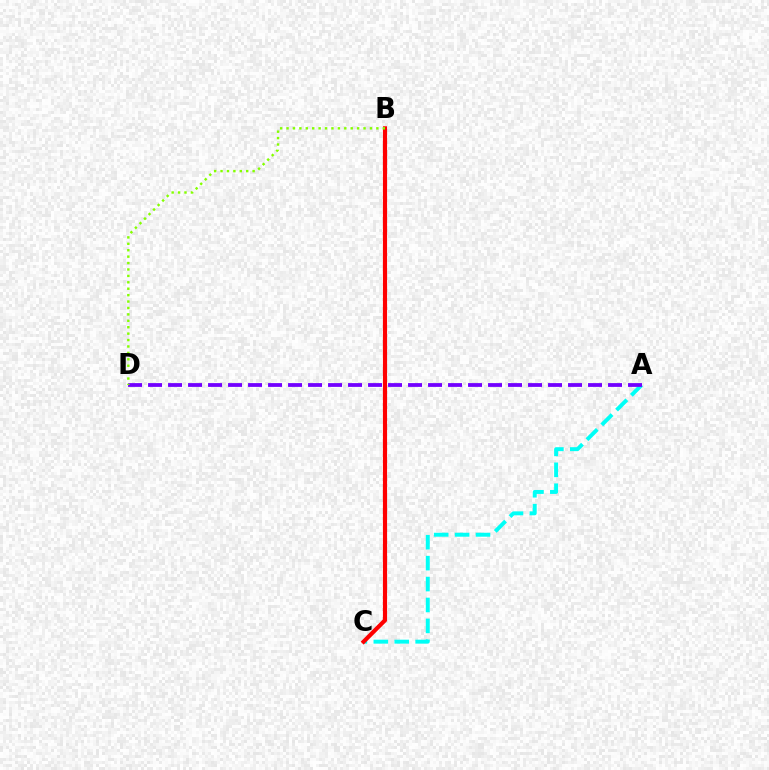{('A', 'C'): [{'color': '#00fff6', 'line_style': 'dashed', 'thickness': 2.84}], ('A', 'D'): [{'color': '#7200ff', 'line_style': 'dashed', 'thickness': 2.72}], ('B', 'C'): [{'color': '#ff0000', 'line_style': 'solid', 'thickness': 2.99}], ('B', 'D'): [{'color': '#84ff00', 'line_style': 'dotted', 'thickness': 1.74}]}